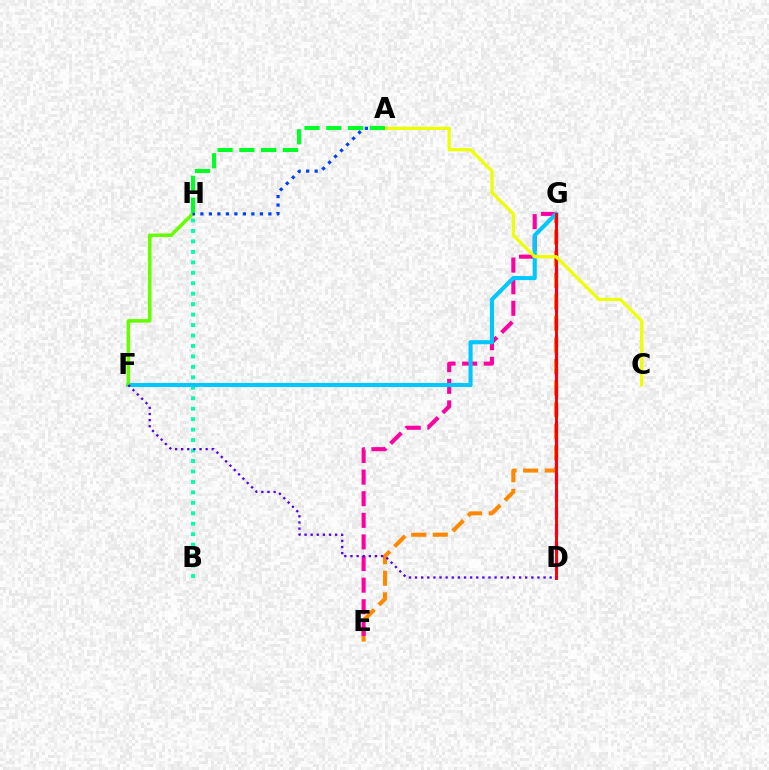{('E', 'G'): [{'color': '#ff8800', 'line_style': 'dashed', 'thickness': 2.93}, {'color': '#ff00a0', 'line_style': 'dashed', 'thickness': 2.94}], ('B', 'H'): [{'color': '#00ffaf', 'line_style': 'dotted', 'thickness': 2.84}], ('D', 'G'): [{'color': '#d600ff', 'line_style': 'dashed', 'thickness': 2.34}, {'color': '#ff0000', 'line_style': 'solid', 'thickness': 2.12}], ('F', 'G'): [{'color': '#00c7ff', 'line_style': 'solid', 'thickness': 2.95}], ('F', 'H'): [{'color': '#66ff00', 'line_style': 'solid', 'thickness': 2.54}], ('A', 'H'): [{'color': '#003fff', 'line_style': 'dotted', 'thickness': 2.31}, {'color': '#00ff27', 'line_style': 'dashed', 'thickness': 2.96}], ('A', 'C'): [{'color': '#eeff00', 'line_style': 'solid', 'thickness': 2.31}], ('D', 'F'): [{'color': '#4f00ff', 'line_style': 'dotted', 'thickness': 1.66}]}